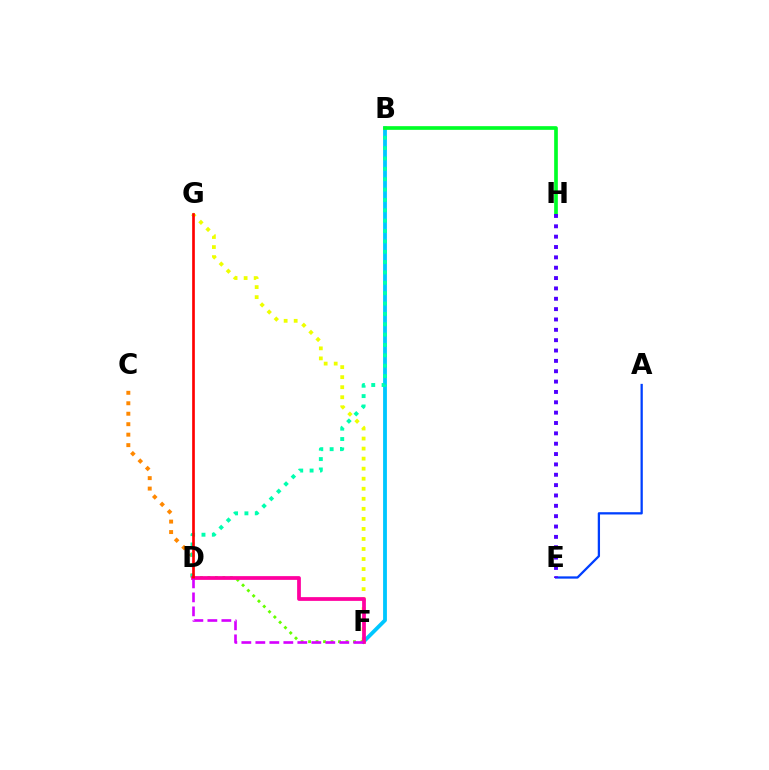{('F', 'G'): [{'color': '#eeff00', 'line_style': 'dotted', 'thickness': 2.73}], ('B', 'F'): [{'color': '#00c7ff', 'line_style': 'solid', 'thickness': 2.74}], ('D', 'F'): [{'color': '#66ff00', 'line_style': 'dotted', 'thickness': 2.03}, {'color': '#ff00a0', 'line_style': 'solid', 'thickness': 2.7}, {'color': '#d600ff', 'line_style': 'dashed', 'thickness': 1.9}], ('C', 'D'): [{'color': '#ff8800', 'line_style': 'dotted', 'thickness': 2.84}], ('B', 'D'): [{'color': '#00ffaf', 'line_style': 'dotted', 'thickness': 2.81}], ('D', 'G'): [{'color': '#ff0000', 'line_style': 'solid', 'thickness': 1.92}], ('B', 'H'): [{'color': '#00ff27', 'line_style': 'solid', 'thickness': 2.65}], ('A', 'E'): [{'color': '#003fff', 'line_style': 'solid', 'thickness': 1.64}], ('E', 'H'): [{'color': '#4f00ff', 'line_style': 'dotted', 'thickness': 2.81}]}